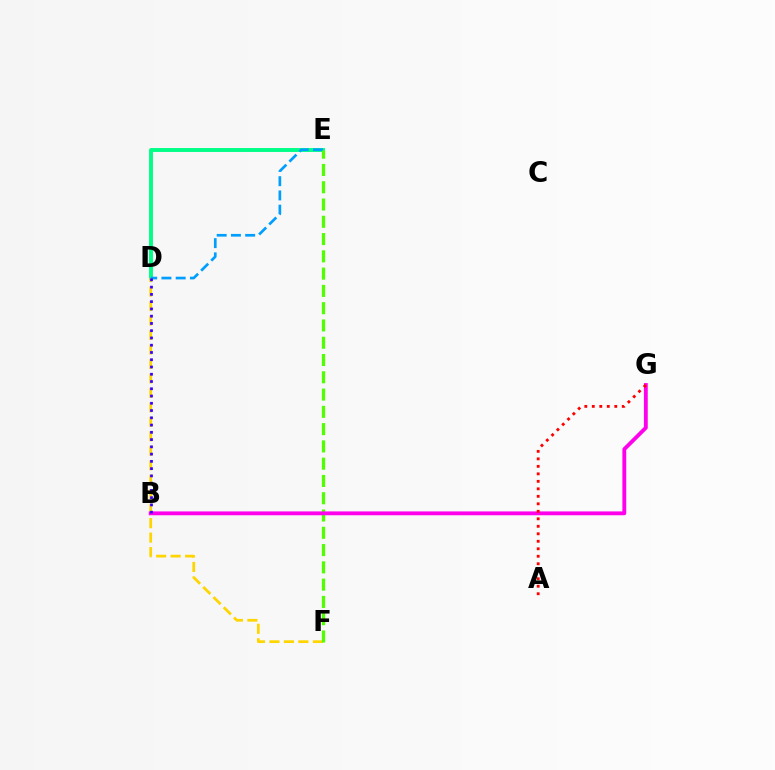{('D', 'E'): [{'color': '#00ff86', 'line_style': 'solid', 'thickness': 2.81}, {'color': '#009eff', 'line_style': 'dashed', 'thickness': 1.93}], ('D', 'F'): [{'color': '#ffd500', 'line_style': 'dashed', 'thickness': 1.97}], ('E', 'F'): [{'color': '#4fff00', 'line_style': 'dashed', 'thickness': 2.35}], ('B', 'G'): [{'color': '#ff00ed', 'line_style': 'solid', 'thickness': 2.77}], ('B', 'D'): [{'color': '#3700ff', 'line_style': 'dotted', 'thickness': 1.97}], ('A', 'G'): [{'color': '#ff0000', 'line_style': 'dotted', 'thickness': 2.04}]}